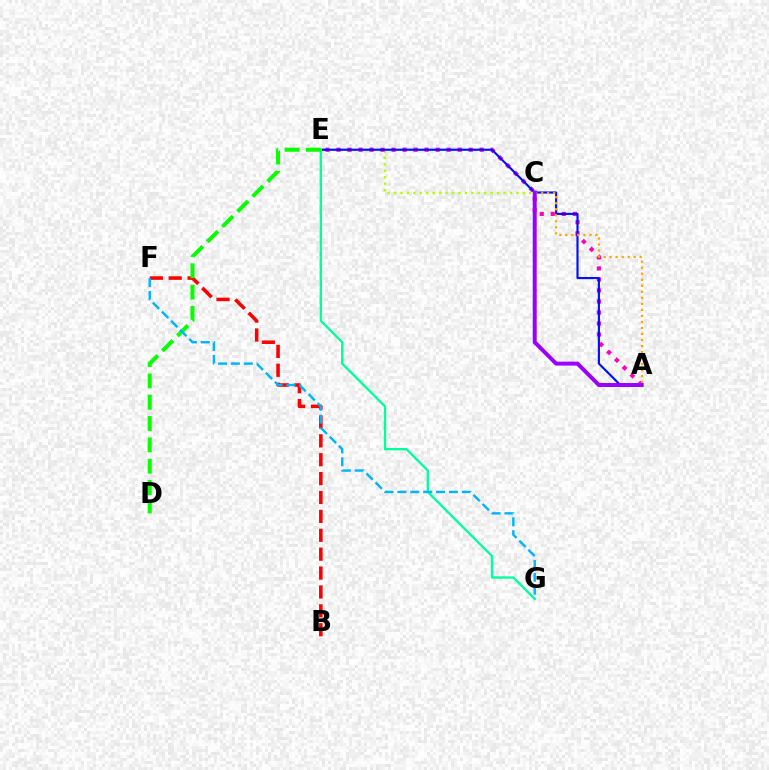{('C', 'E'): [{'color': '#b3ff00', 'line_style': 'dotted', 'thickness': 1.75}], ('A', 'E'): [{'color': '#ff00bd', 'line_style': 'dotted', 'thickness': 2.99}, {'color': '#0010ff', 'line_style': 'solid', 'thickness': 1.55}], ('B', 'F'): [{'color': '#ff0000', 'line_style': 'dashed', 'thickness': 2.57}], ('A', 'C'): [{'color': '#ffa500', 'line_style': 'dotted', 'thickness': 1.64}, {'color': '#9b00ff', 'line_style': 'solid', 'thickness': 2.85}], ('E', 'G'): [{'color': '#00ff9d', 'line_style': 'solid', 'thickness': 1.68}], ('D', 'E'): [{'color': '#08ff00', 'line_style': 'dashed', 'thickness': 2.9}], ('F', 'G'): [{'color': '#00b5ff', 'line_style': 'dashed', 'thickness': 1.75}]}